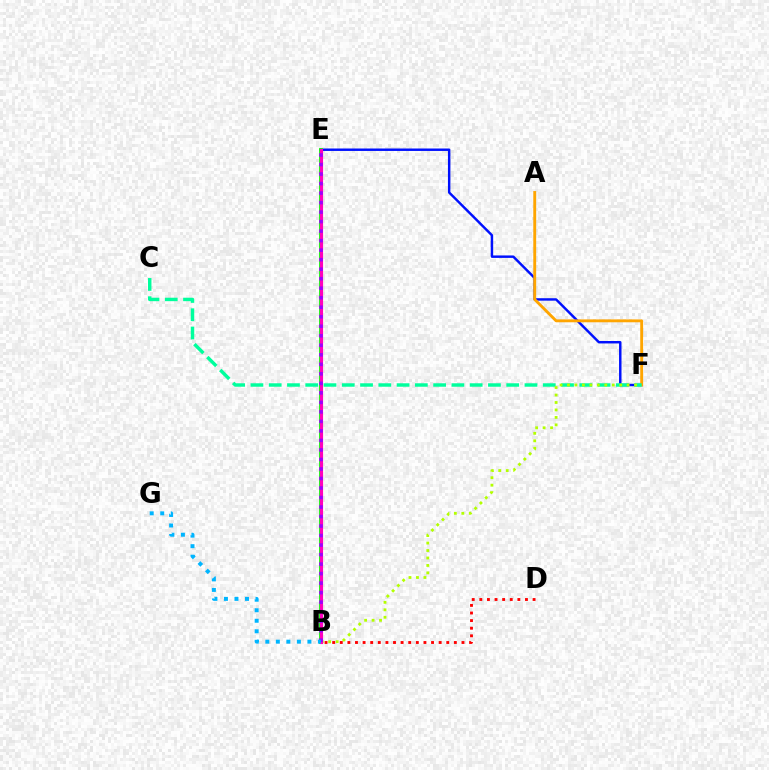{('E', 'F'): [{'color': '#0010ff', 'line_style': 'solid', 'thickness': 1.76}], ('A', 'F'): [{'color': '#ffa500', 'line_style': 'solid', 'thickness': 2.07}], ('C', 'F'): [{'color': '#00ff9d', 'line_style': 'dashed', 'thickness': 2.48}], ('B', 'F'): [{'color': '#b3ff00', 'line_style': 'dotted', 'thickness': 2.03}], ('B', 'D'): [{'color': '#ff0000', 'line_style': 'dotted', 'thickness': 2.07}], ('B', 'E'): [{'color': '#08ff00', 'line_style': 'solid', 'thickness': 2.73}, {'color': '#ff00bd', 'line_style': 'solid', 'thickness': 2.25}, {'color': '#9b00ff', 'line_style': 'dotted', 'thickness': 2.58}], ('B', 'G'): [{'color': '#00b5ff', 'line_style': 'dotted', 'thickness': 2.86}]}